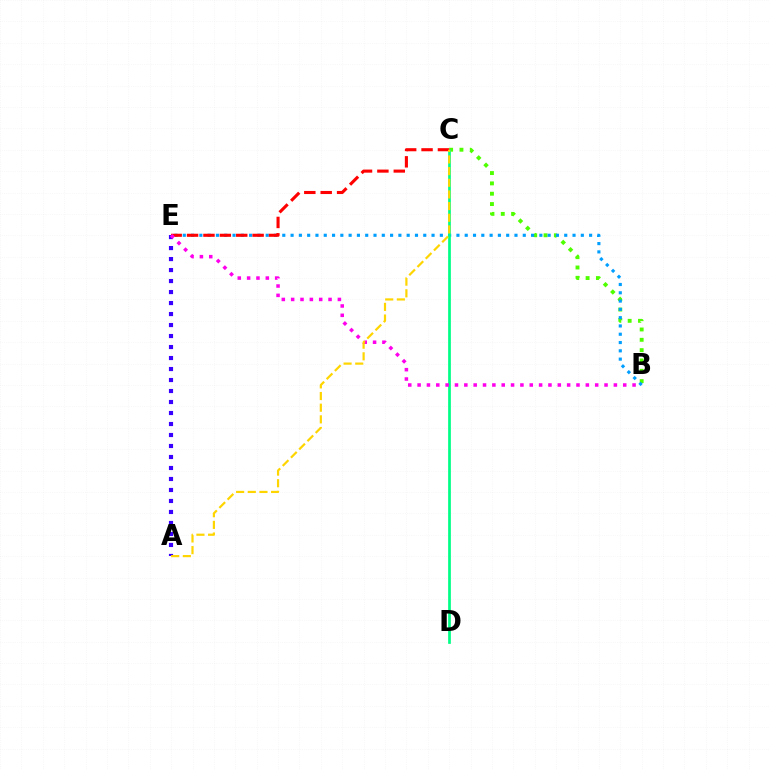{('A', 'E'): [{'color': '#3700ff', 'line_style': 'dotted', 'thickness': 2.99}], ('B', 'C'): [{'color': '#4fff00', 'line_style': 'dotted', 'thickness': 2.81}], ('B', 'E'): [{'color': '#009eff', 'line_style': 'dotted', 'thickness': 2.25}, {'color': '#ff00ed', 'line_style': 'dotted', 'thickness': 2.54}], ('C', 'D'): [{'color': '#00ff86', 'line_style': 'solid', 'thickness': 1.96}], ('C', 'E'): [{'color': '#ff0000', 'line_style': 'dashed', 'thickness': 2.23}], ('A', 'C'): [{'color': '#ffd500', 'line_style': 'dashed', 'thickness': 1.58}]}